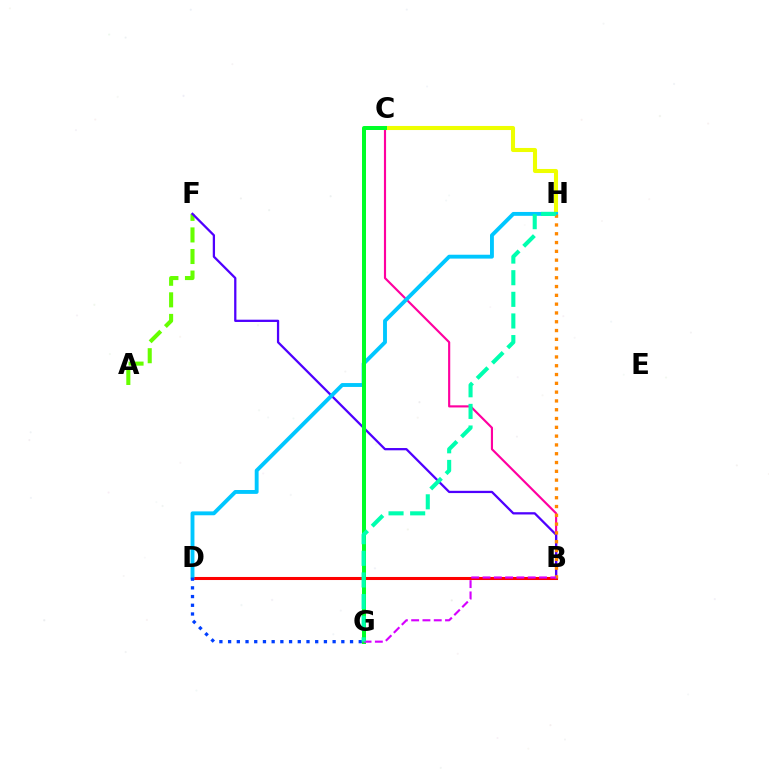{('B', 'C'): [{'color': '#ff00a0', 'line_style': 'solid', 'thickness': 1.54}], ('A', 'F'): [{'color': '#66ff00', 'line_style': 'dashed', 'thickness': 2.93}], ('B', 'D'): [{'color': '#ff0000', 'line_style': 'solid', 'thickness': 2.2}], ('C', 'H'): [{'color': '#eeff00', 'line_style': 'solid', 'thickness': 2.93}], ('B', 'F'): [{'color': '#4f00ff', 'line_style': 'solid', 'thickness': 1.63}], ('D', 'H'): [{'color': '#00c7ff', 'line_style': 'solid', 'thickness': 2.79}], ('B', 'H'): [{'color': '#ff8800', 'line_style': 'dotted', 'thickness': 2.39}], ('C', 'G'): [{'color': '#00ff27', 'line_style': 'solid', 'thickness': 2.88}], ('B', 'G'): [{'color': '#d600ff', 'line_style': 'dashed', 'thickness': 1.53}], ('D', 'G'): [{'color': '#003fff', 'line_style': 'dotted', 'thickness': 2.37}], ('G', 'H'): [{'color': '#00ffaf', 'line_style': 'dashed', 'thickness': 2.94}]}